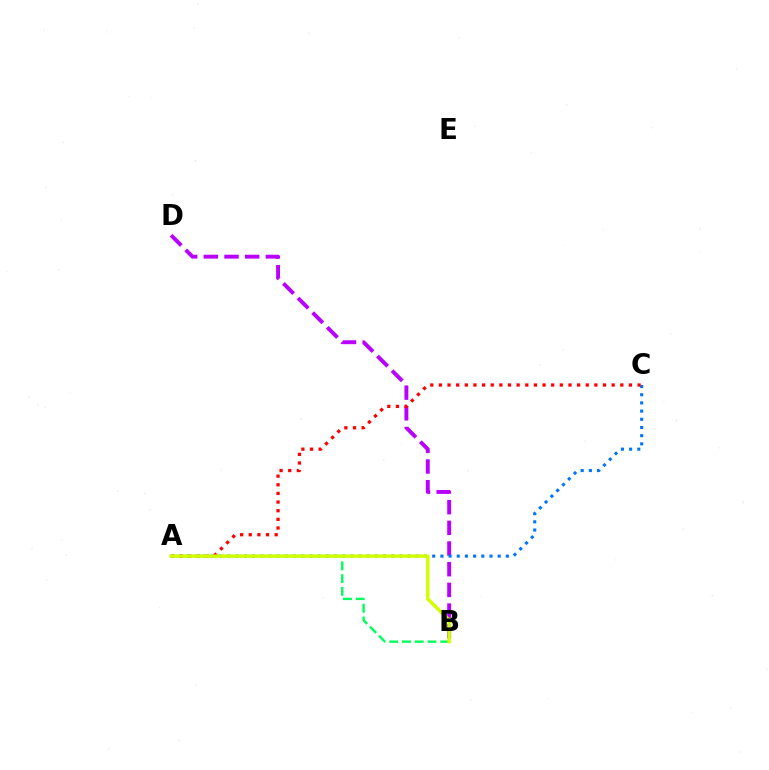{('A', 'B'): [{'color': '#00ff5c', 'line_style': 'dashed', 'thickness': 1.73}, {'color': '#d1ff00', 'line_style': 'solid', 'thickness': 2.49}], ('B', 'D'): [{'color': '#b900ff', 'line_style': 'dashed', 'thickness': 2.81}], ('A', 'C'): [{'color': '#0074ff', 'line_style': 'dotted', 'thickness': 2.22}, {'color': '#ff0000', 'line_style': 'dotted', 'thickness': 2.35}]}